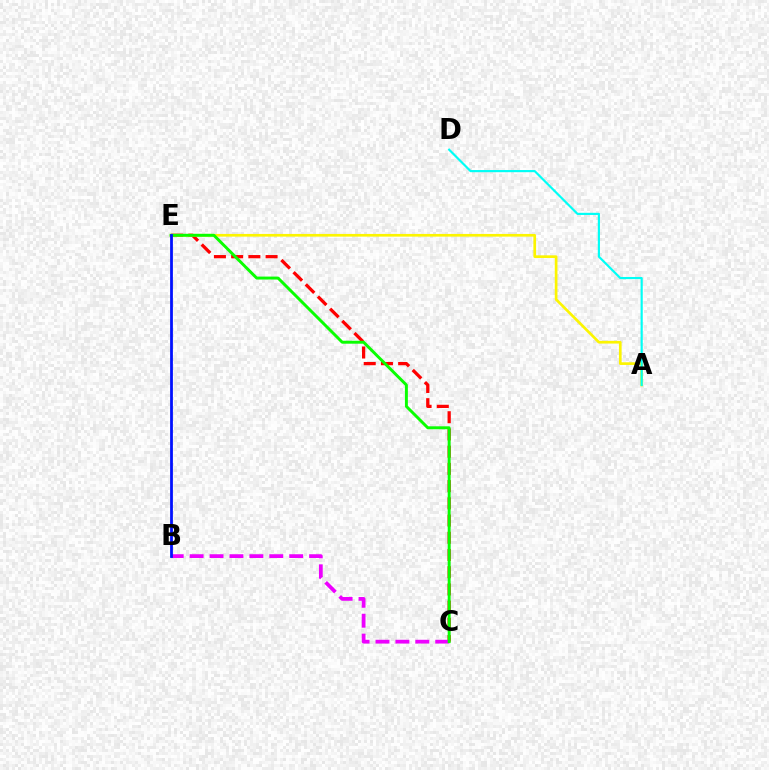{('C', 'E'): [{'color': '#ff0000', 'line_style': 'dashed', 'thickness': 2.34}, {'color': '#08ff00', 'line_style': 'solid', 'thickness': 2.11}], ('B', 'C'): [{'color': '#ee00ff', 'line_style': 'dashed', 'thickness': 2.71}], ('A', 'E'): [{'color': '#fcf500', 'line_style': 'solid', 'thickness': 1.93}], ('A', 'D'): [{'color': '#00fff6', 'line_style': 'solid', 'thickness': 1.56}], ('B', 'E'): [{'color': '#0010ff', 'line_style': 'solid', 'thickness': 2.0}]}